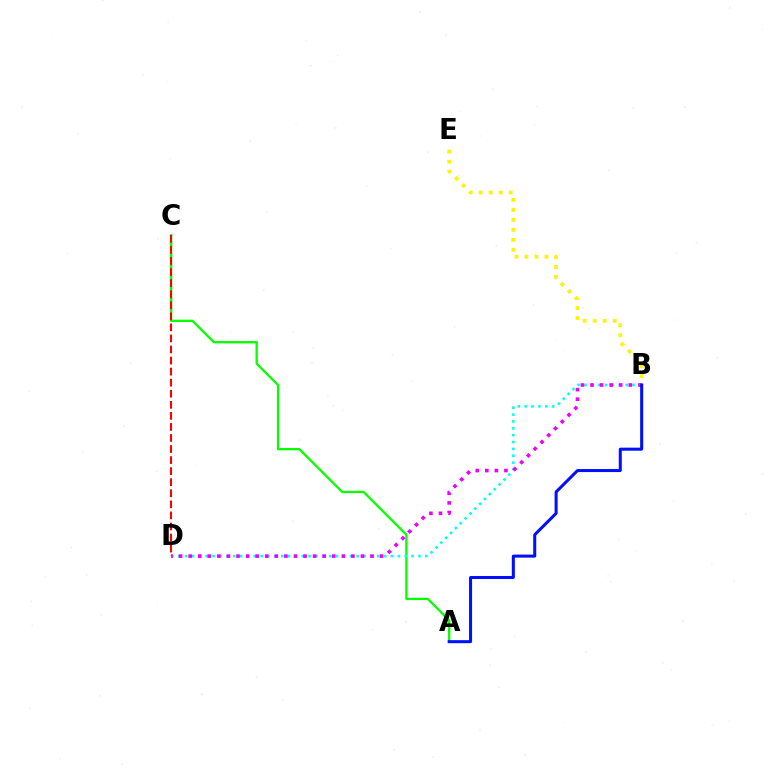{('A', 'C'): [{'color': '#08ff00', 'line_style': 'solid', 'thickness': 1.66}], ('B', 'D'): [{'color': '#00fff6', 'line_style': 'dotted', 'thickness': 1.86}, {'color': '#ee00ff', 'line_style': 'dotted', 'thickness': 2.6}], ('B', 'E'): [{'color': '#fcf500', 'line_style': 'dotted', 'thickness': 2.71}], ('A', 'B'): [{'color': '#0010ff', 'line_style': 'solid', 'thickness': 2.18}], ('C', 'D'): [{'color': '#ff0000', 'line_style': 'dashed', 'thickness': 1.5}]}